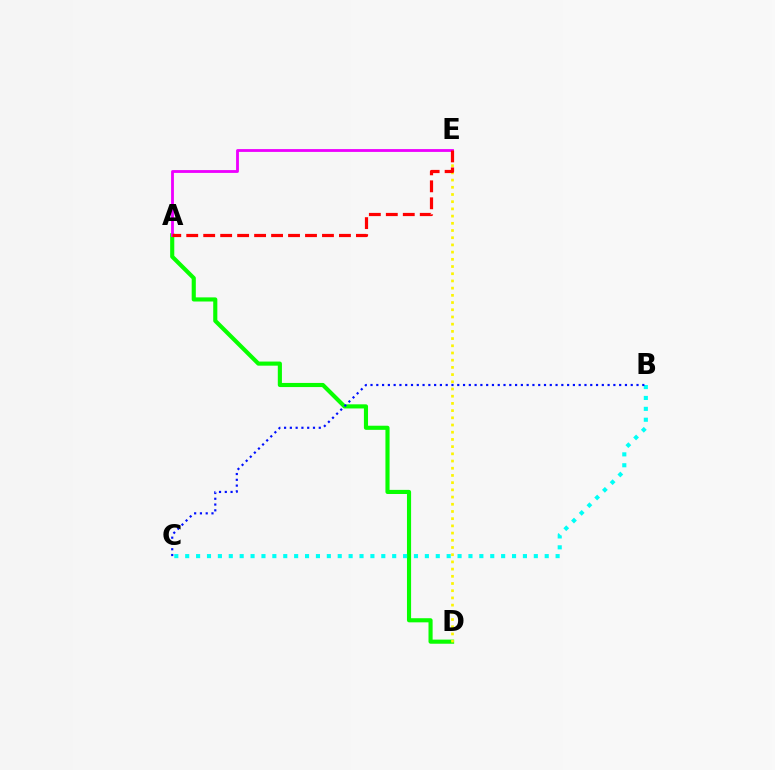{('A', 'D'): [{'color': '#08ff00', 'line_style': 'solid', 'thickness': 2.97}], ('B', 'C'): [{'color': '#00fff6', 'line_style': 'dotted', 'thickness': 2.96}, {'color': '#0010ff', 'line_style': 'dotted', 'thickness': 1.57}], ('D', 'E'): [{'color': '#fcf500', 'line_style': 'dotted', 'thickness': 1.96}], ('A', 'E'): [{'color': '#ee00ff', 'line_style': 'solid', 'thickness': 2.04}, {'color': '#ff0000', 'line_style': 'dashed', 'thickness': 2.31}]}